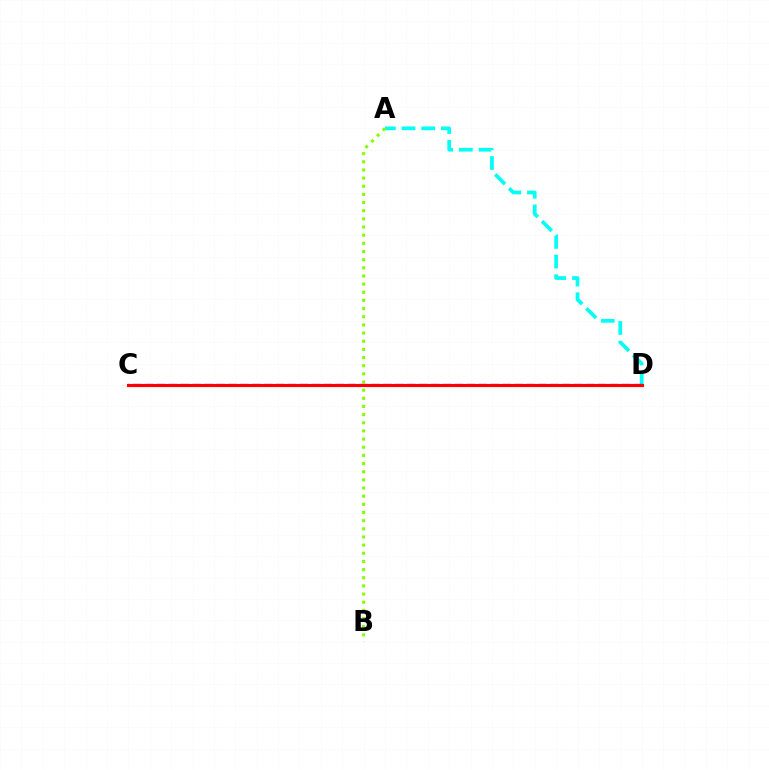{('A', 'D'): [{'color': '#00fff6', 'line_style': 'dashed', 'thickness': 2.67}], ('A', 'B'): [{'color': '#84ff00', 'line_style': 'dotted', 'thickness': 2.22}], ('C', 'D'): [{'color': '#7200ff', 'line_style': 'dashed', 'thickness': 1.62}, {'color': '#ff0000', 'line_style': 'solid', 'thickness': 2.25}]}